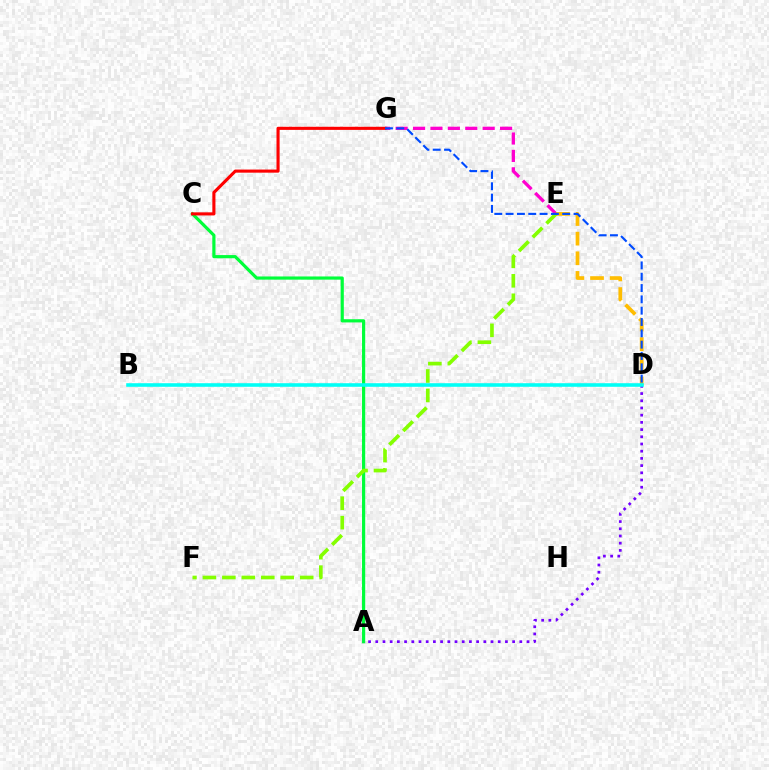{('A', 'C'): [{'color': '#00ff39', 'line_style': 'solid', 'thickness': 2.29}], ('E', 'G'): [{'color': '#ff00cf', 'line_style': 'dashed', 'thickness': 2.36}], ('D', 'E'): [{'color': '#ffbd00', 'line_style': 'dashed', 'thickness': 2.67}], ('C', 'G'): [{'color': '#ff0000', 'line_style': 'solid', 'thickness': 2.24}], ('A', 'D'): [{'color': '#7200ff', 'line_style': 'dotted', 'thickness': 1.96}], ('E', 'F'): [{'color': '#84ff00', 'line_style': 'dashed', 'thickness': 2.64}], ('B', 'D'): [{'color': '#00fff6', 'line_style': 'solid', 'thickness': 2.57}], ('D', 'G'): [{'color': '#004bff', 'line_style': 'dashed', 'thickness': 1.54}]}